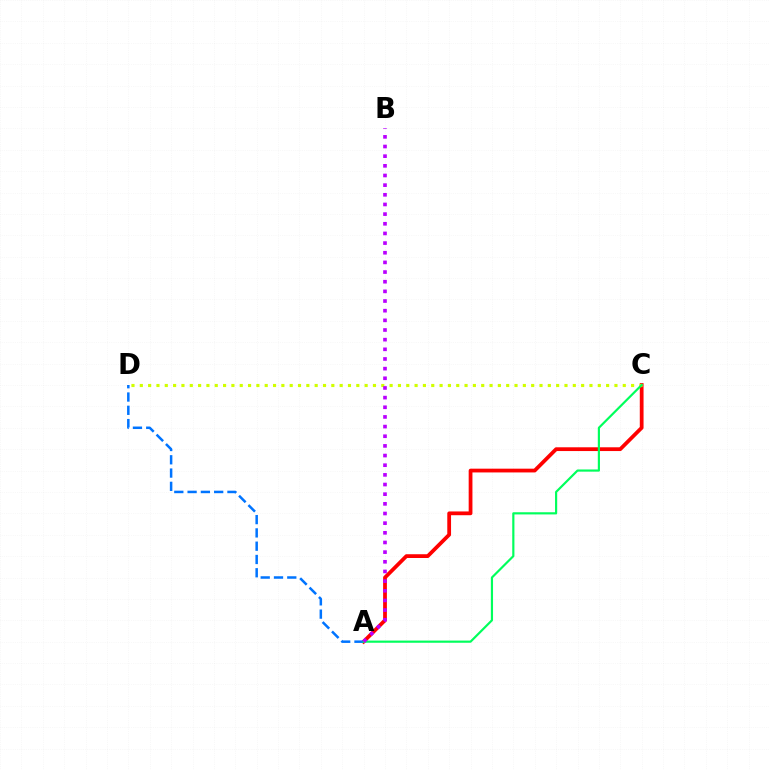{('A', 'C'): [{'color': '#ff0000', 'line_style': 'solid', 'thickness': 2.71}, {'color': '#00ff5c', 'line_style': 'solid', 'thickness': 1.57}], ('A', 'D'): [{'color': '#0074ff', 'line_style': 'dashed', 'thickness': 1.8}], ('C', 'D'): [{'color': '#d1ff00', 'line_style': 'dotted', 'thickness': 2.26}], ('A', 'B'): [{'color': '#b900ff', 'line_style': 'dotted', 'thickness': 2.62}]}